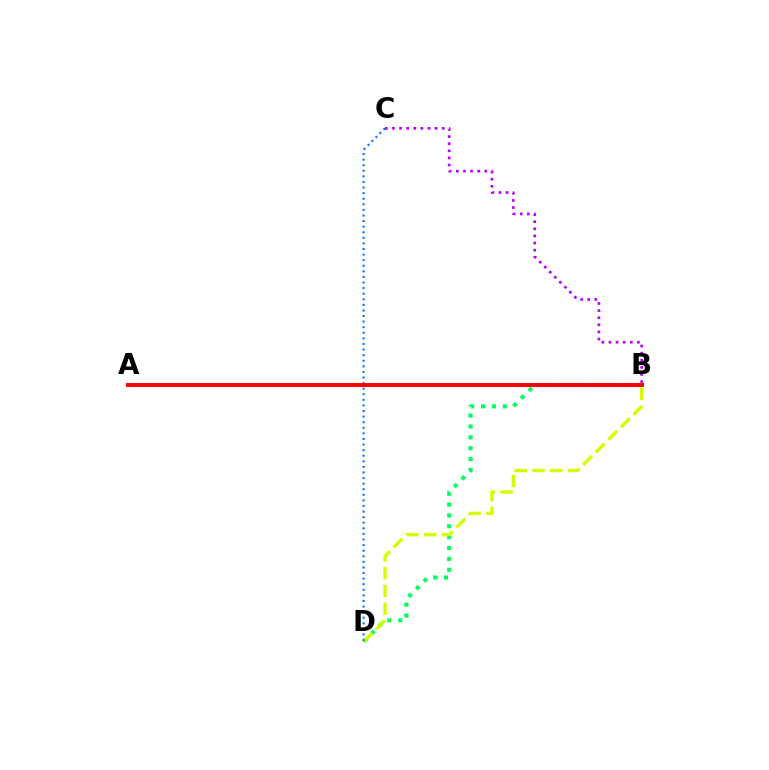{('B', 'C'): [{'color': '#b900ff', 'line_style': 'dotted', 'thickness': 1.93}], ('B', 'D'): [{'color': '#00ff5c', 'line_style': 'dotted', 'thickness': 2.95}, {'color': '#d1ff00', 'line_style': 'dashed', 'thickness': 2.41}], ('C', 'D'): [{'color': '#0074ff', 'line_style': 'dotted', 'thickness': 1.52}], ('A', 'B'): [{'color': '#ff0000', 'line_style': 'solid', 'thickness': 2.83}]}